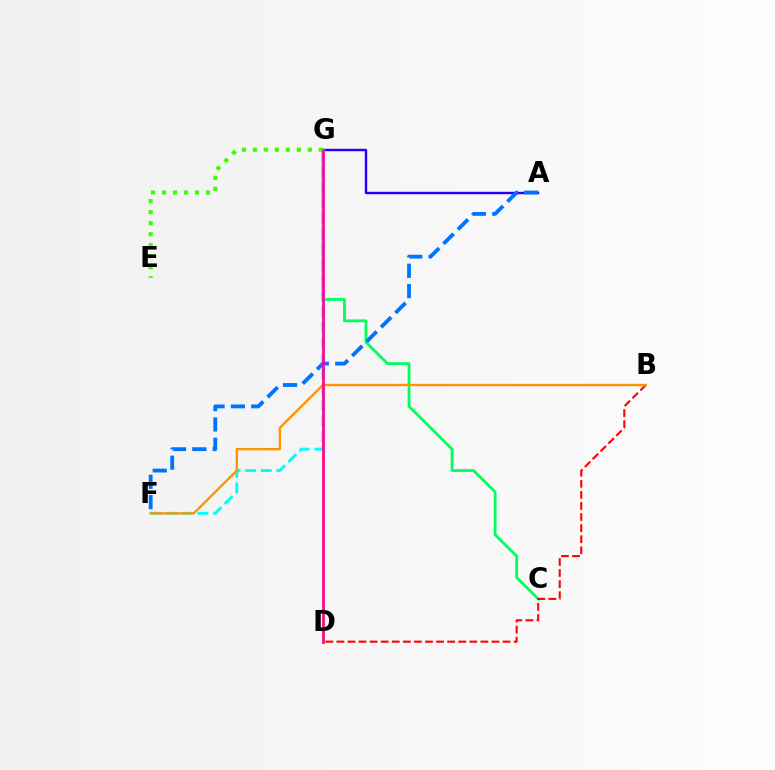{('A', 'G'): [{'color': '#2500ff', 'line_style': 'solid', 'thickness': 1.76}], ('D', 'G'): [{'color': '#b900ff', 'line_style': 'dotted', 'thickness': 1.9}, {'color': '#d1ff00', 'line_style': 'solid', 'thickness': 2.26}, {'color': '#ff00ac', 'line_style': 'solid', 'thickness': 1.96}], ('C', 'G'): [{'color': '#00ff5c', 'line_style': 'solid', 'thickness': 2.01}], ('F', 'G'): [{'color': '#00fff6', 'line_style': 'dashed', 'thickness': 2.12}], ('B', 'D'): [{'color': '#ff0000', 'line_style': 'dashed', 'thickness': 1.5}], ('E', 'G'): [{'color': '#3dff00', 'line_style': 'dotted', 'thickness': 2.99}], ('A', 'F'): [{'color': '#0074ff', 'line_style': 'dashed', 'thickness': 2.76}], ('B', 'F'): [{'color': '#ff9400', 'line_style': 'solid', 'thickness': 1.71}]}